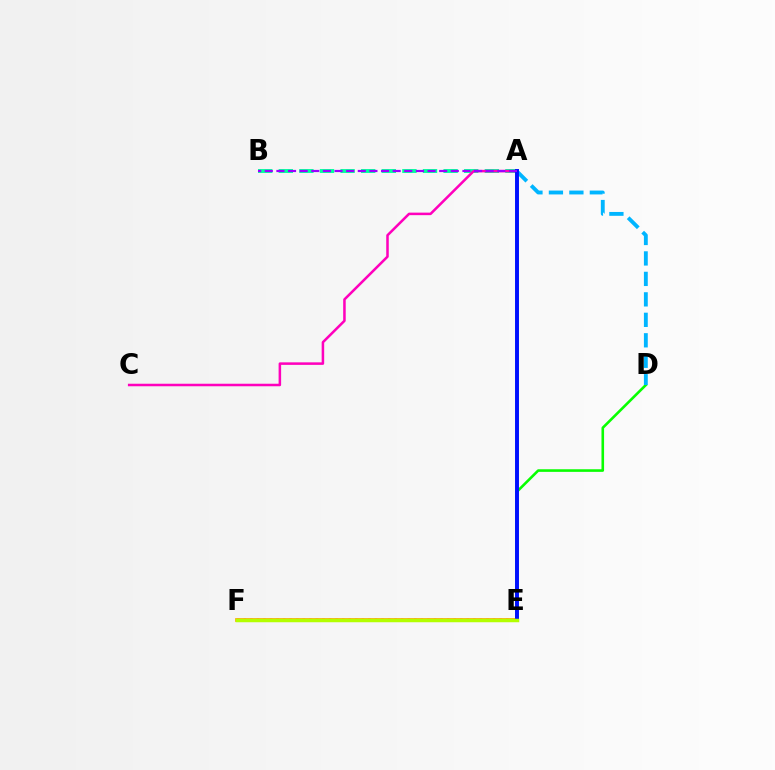{('A', 'B'): [{'color': '#00ff9d', 'line_style': 'dashed', 'thickness': 2.8}, {'color': '#9b00ff', 'line_style': 'dashed', 'thickness': 1.58}], ('E', 'F'): [{'color': '#ff0000', 'line_style': 'dotted', 'thickness': 1.78}, {'color': '#ffa500', 'line_style': 'solid', 'thickness': 2.67}, {'color': '#b3ff00', 'line_style': 'solid', 'thickness': 2.51}], ('D', 'E'): [{'color': '#08ff00', 'line_style': 'solid', 'thickness': 1.87}], ('A', 'D'): [{'color': '#00b5ff', 'line_style': 'dashed', 'thickness': 2.78}], ('A', 'C'): [{'color': '#ff00bd', 'line_style': 'solid', 'thickness': 1.82}], ('A', 'E'): [{'color': '#0010ff', 'line_style': 'solid', 'thickness': 2.83}]}